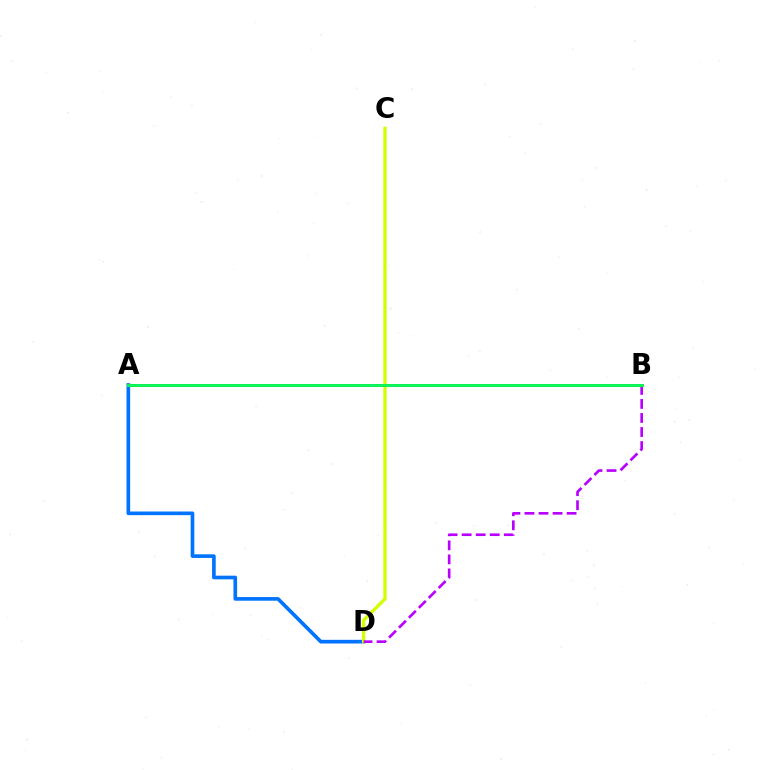{('A', 'D'): [{'color': '#0074ff', 'line_style': 'solid', 'thickness': 2.63}], ('C', 'D'): [{'color': '#d1ff00', 'line_style': 'solid', 'thickness': 2.37}], ('B', 'D'): [{'color': '#b900ff', 'line_style': 'dashed', 'thickness': 1.91}], ('A', 'B'): [{'color': '#ff0000', 'line_style': 'solid', 'thickness': 2.01}, {'color': '#00ff5c', 'line_style': 'solid', 'thickness': 2.04}]}